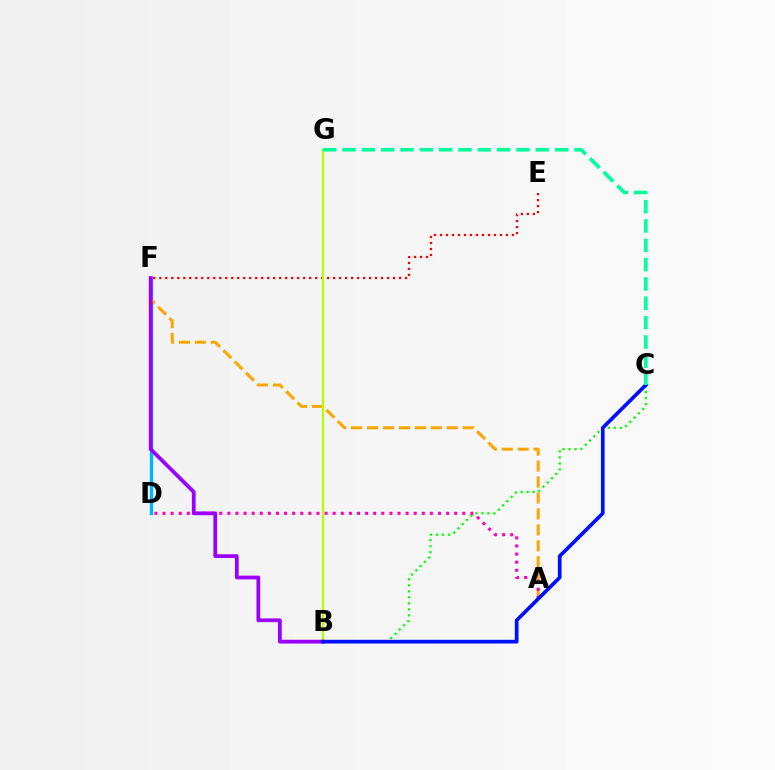{('D', 'F'): [{'color': '#00b5ff', 'line_style': 'solid', 'thickness': 2.41}], ('B', 'C'): [{'color': '#08ff00', 'line_style': 'dotted', 'thickness': 1.63}, {'color': '#0010ff', 'line_style': 'solid', 'thickness': 2.66}], ('A', 'F'): [{'color': '#ffa500', 'line_style': 'dashed', 'thickness': 2.17}], ('E', 'F'): [{'color': '#ff0000', 'line_style': 'dotted', 'thickness': 1.63}], ('A', 'D'): [{'color': '#ff00bd', 'line_style': 'dotted', 'thickness': 2.2}], ('B', 'G'): [{'color': '#b3ff00', 'line_style': 'solid', 'thickness': 1.6}], ('B', 'F'): [{'color': '#9b00ff', 'line_style': 'solid', 'thickness': 2.71}], ('C', 'G'): [{'color': '#00ff9d', 'line_style': 'dashed', 'thickness': 2.63}]}